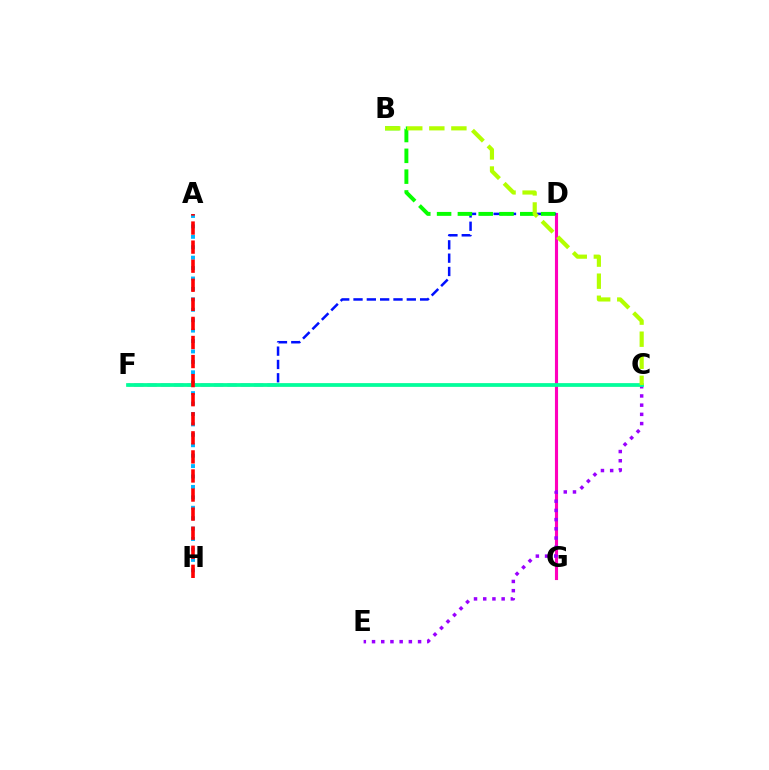{('D', 'G'): [{'color': '#ff00bd', 'line_style': 'solid', 'thickness': 2.25}], ('D', 'F'): [{'color': '#0010ff', 'line_style': 'dashed', 'thickness': 1.81}], ('A', 'H'): [{'color': '#00b5ff', 'line_style': 'dotted', 'thickness': 2.83}, {'color': '#ff0000', 'line_style': 'dashed', 'thickness': 2.59}], ('C', 'E'): [{'color': '#9b00ff', 'line_style': 'dotted', 'thickness': 2.5}], ('B', 'D'): [{'color': '#08ff00', 'line_style': 'dashed', 'thickness': 2.83}], ('C', 'F'): [{'color': '#ffa500', 'line_style': 'solid', 'thickness': 1.73}, {'color': '#00ff9d', 'line_style': 'solid', 'thickness': 2.67}], ('B', 'C'): [{'color': '#b3ff00', 'line_style': 'dashed', 'thickness': 3.0}]}